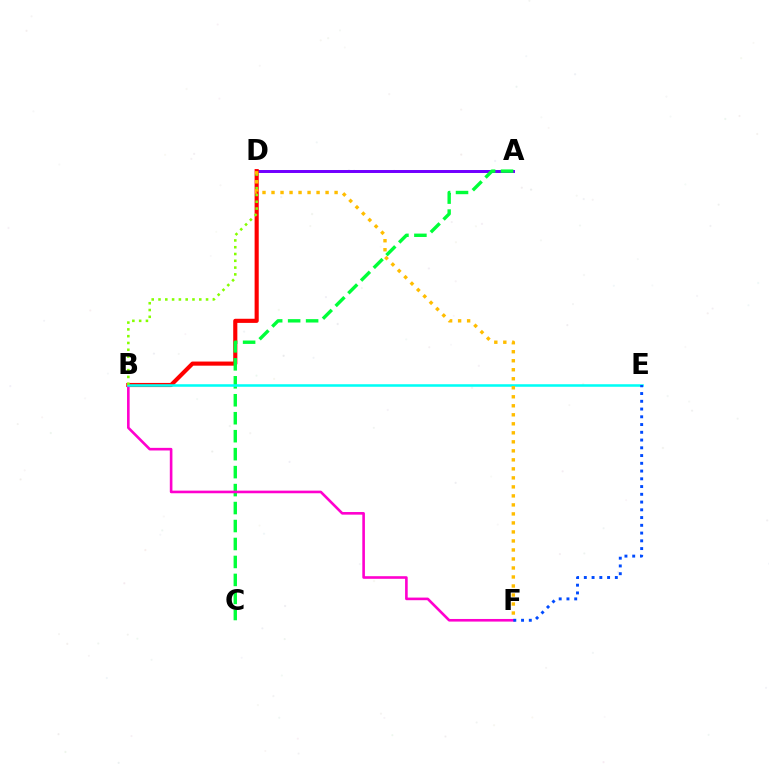{('A', 'D'): [{'color': '#7200ff', 'line_style': 'solid', 'thickness': 2.14}], ('B', 'D'): [{'color': '#ff0000', 'line_style': 'solid', 'thickness': 2.97}, {'color': '#84ff00', 'line_style': 'dotted', 'thickness': 1.85}], ('A', 'C'): [{'color': '#00ff39', 'line_style': 'dashed', 'thickness': 2.44}], ('B', 'F'): [{'color': '#ff00cf', 'line_style': 'solid', 'thickness': 1.89}], ('B', 'E'): [{'color': '#00fff6', 'line_style': 'solid', 'thickness': 1.83}], ('E', 'F'): [{'color': '#004bff', 'line_style': 'dotted', 'thickness': 2.11}], ('D', 'F'): [{'color': '#ffbd00', 'line_style': 'dotted', 'thickness': 2.45}]}